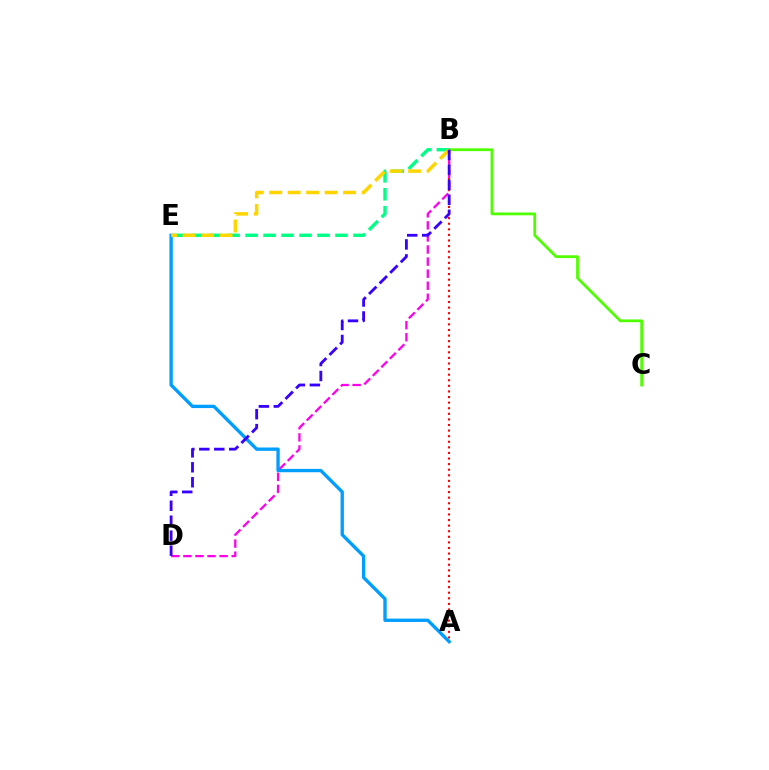{('A', 'B'): [{'color': '#ff0000', 'line_style': 'dotted', 'thickness': 1.52}], ('B', 'D'): [{'color': '#ff00ed', 'line_style': 'dashed', 'thickness': 1.64}, {'color': '#3700ff', 'line_style': 'dashed', 'thickness': 2.03}], ('B', 'C'): [{'color': '#4fff00', 'line_style': 'solid', 'thickness': 2.01}], ('A', 'E'): [{'color': '#009eff', 'line_style': 'solid', 'thickness': 2.41}], ('B', 'E'): [{'color': '#00ff86', 'line_style': 'dashed', 'thickness': 2.44}, {'color': '#ffd500', 'line_style': 'dashed', 'thickness': 2.51}]}